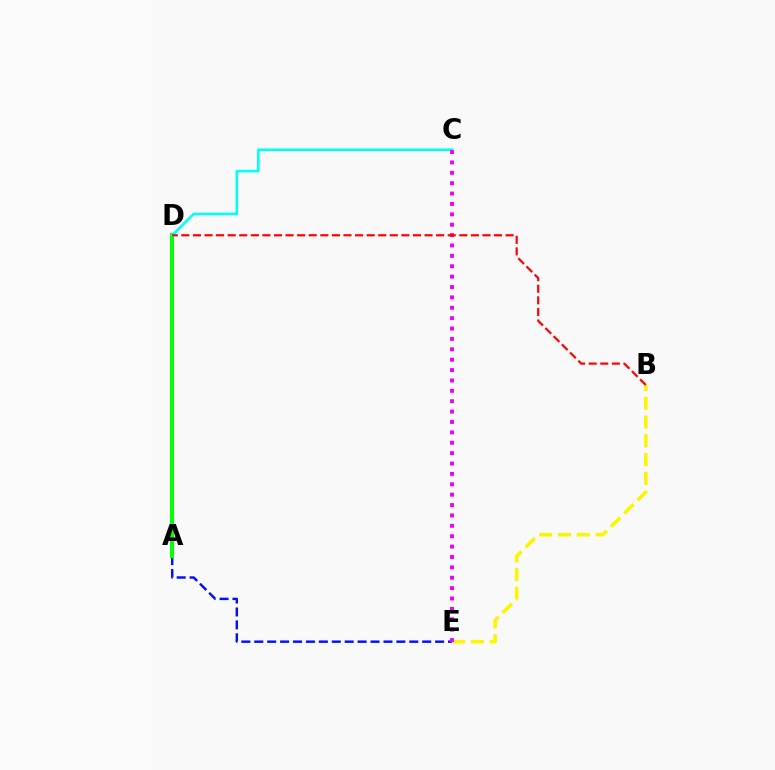{('A', 'E'): [{'color': '#0010ff', 'line_style': 'dashed', 'thickness': 1.75}], ('A', 'D'): [{'color': '#08ff00', 'line_style': 'solid', 'thickness': 2.9}], ('C', 'D'): [{'color': '#00fff6', 'line_style': 'solid', 'thickness': 1.87}], ('B', 'E'): [{'color': '#fcf500', 'line_style': 'dashed', 'thickness': 2.55}], ('C', 'E'): [{'color': '#ee00ff', 'line_style': 'dotted', 'thickness': 2.82}], ('B', 'D'): [{'color': '#ff0000', 'line_style': 'dashed', 'thickness': 1.57}]}